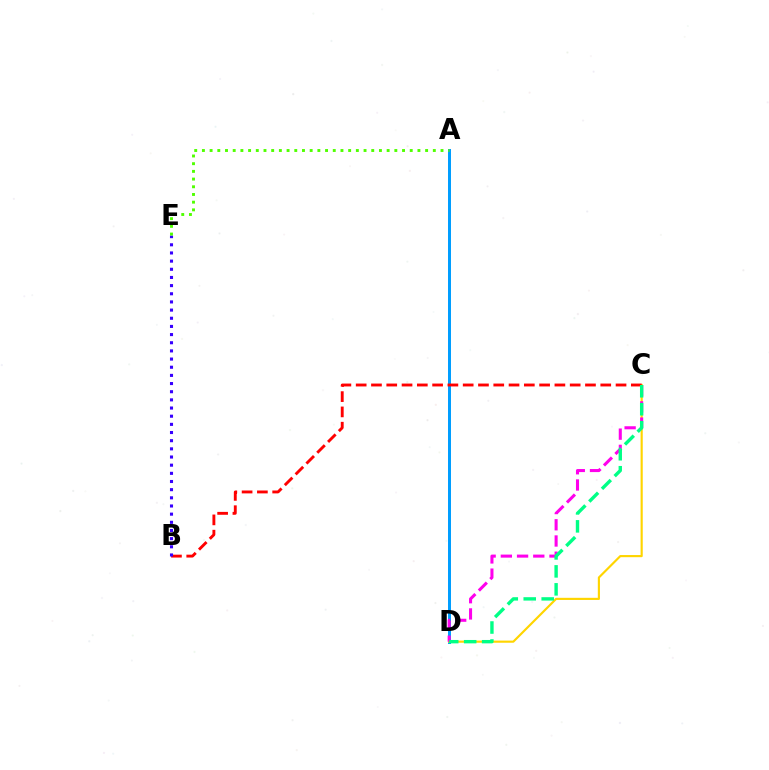{('A', 'D'): [{'color': '#009eff', 'line_style': 'solid', 'thickness': 2.15}], ('C', 'D'): [{'color': '#ffd500', 'line_style': 'solid', 'thickness': 1.55}, {'color': '#ff00ed', 'line_style': 'dashed', 'thickness': 2.2}, {'color': '#00ff86', 'line_style': 'dashed', 'thickness': 2.44}], ('B', 'C'): [{'color': '#ff0000', 'line_style': 'dashed', 'thickness': 2.08}], ('B', 'E'): [{'color': '#3700ff', 'line_style': 'dotted', 'thickness': 2.22}], ('A', 'E'): [{'color': '#4fff00', 'line_style': 'dotted', 'thickness': 2.09}]}